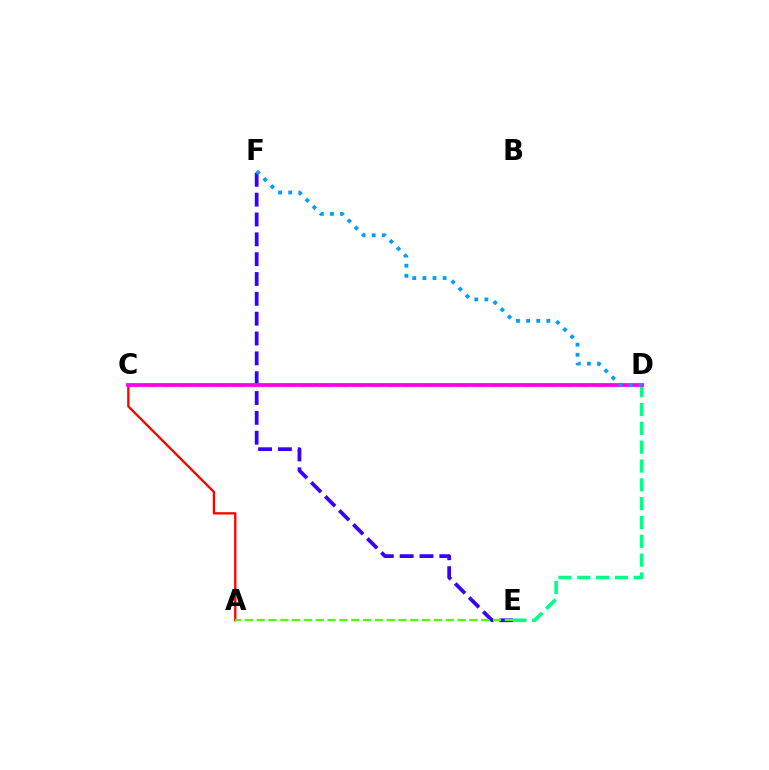{('E', 'F'): [{'color': '#3700ff', 'line_style': 'dashed', 'thickness': 2.7}], ('A', 'C'): [{'color': '#ff0000', 'line_style': 'solid', 'thickness': 1.66}], ('C', 'D'): [{'color': '#ffd500', 'line_style': 'dashed', 'thickness': 2.34}, {'color': '#ff00ed', 'line_style': 'solid', 'thickness': 2.7}], ('A', 'E'): [{'color': '#4fff00', 'line_style': 'dashed', 'thickness': 1.61}], ('D', 'E'): [{'color': '#00ff86', 'line_style': 'dashed', 'thickness': 2.56}], ('D', 'F'): [{'color': '#009eff', 'line_style': 'dotted', 'thickness': 2.75}]}